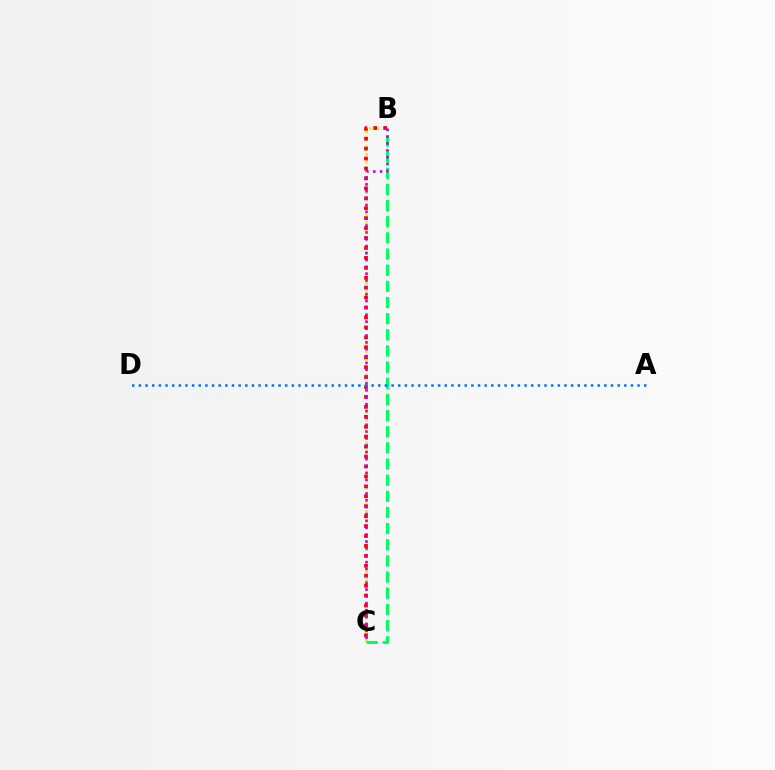{('B', 'C'): [{'color': '#d1ff00', 'line_style': 'dotted', 'thickness': 2.06}, {'color': '#00ff5c', 'line_style': 'dashed', 'thickness': 2.19}, {'color': '#ff0000', 'line_style': 'dotted', 'thickness': 2.7}, {'color': '#b900ff', 'line_style': 'dotted', 'thickness': 1.87}], ('A', 'D'): [{'color': '#0074ff', 'line_style': 'dotted', 'thickness': 1.81}]}